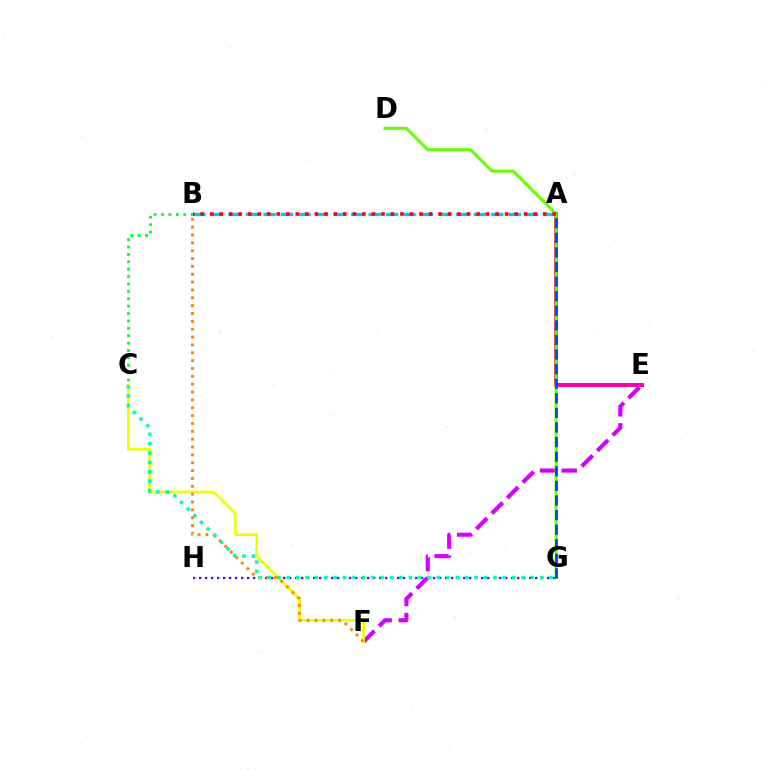{('G', 'H'): [{'color': '#4f00ff', 'line_style': 'dotted', 'thickness': 1.63}], ('A', 'E'): [{'color': '#ff00a0', 'line_style': 'solid', 'thickness': 2.89}], ('B', 'C'): [{'color': '#00ff27', 'line_style': 'dotted', 'thickness': 2.01}], ('E', 'F'): [{'color': '#d600ff', 'line_style': 'dashed', 'thickness': 2.97}], ('A', 'B'): [{'color': '#00c7ff', 'line_style': 'dashed', 'thickness': 2.38}, {'color': '#ff0000', 'line_style': 'dotted', 'thickness': 2.59}], ('C', 'F'): [{'color': '#eeff00', 'line_style': 'solid', 'thickness': 1.92}], ('B', 'F'): [{'color': '#ff8800', 'line_style': 'dotted', 'thickness': 2.13}], ('D', 'G'): [{'color': '#66ff00', 'line_style': 'solid', 'thickness': 2.19}], ('C', 'G'): [{'color': '#00ffaf', 'line_style': 'dotted', 'thickness': 2.55}], ('A', 'G'): [{'color': '#003fff', 'line_style': 'dashed', 'thickness': 1.98}]}